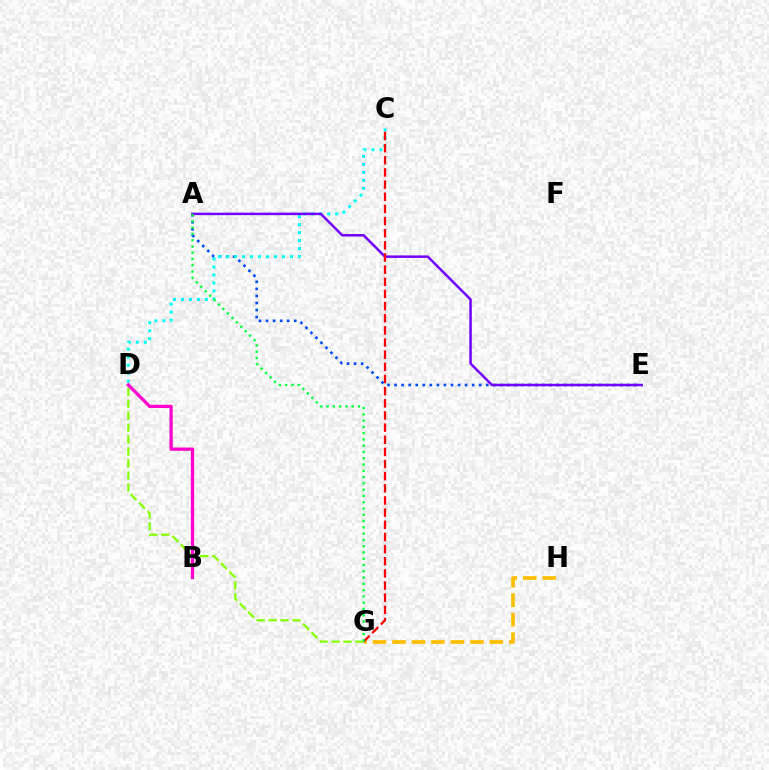{('A', 'E'): [{'color': '#004bff', 'line_style': 'dotted', 'thickness': 1.92}, {'color': '#7200ff', 'line_style': 'solid', 'thickness': 1.8}], ('C', 'D'): [{'color': '#00fff6', 'line_style': 'dotted', 'thickness': 2.17}], ('G', 'H'): [{'color': '#ffbd00', 'line_style': 'dashed', 'thickness': 2.65}], ('C', 'G'): [{'color': '#ff0000', 'line_style': 'dashed', 'thickness': 1.65}], ('D', 'G'): [{'color': '#84ff00', 'line_style': 'dashed', 'thickness': 1.62}], ('B', 'D'): [{'color': '#ff00cf', 'line_style': 'solid', 'thickness': 2.35}], ('A', 'G'): [{'color': '#00ff39', 'line_style': 'dotted', 'thickness': 1.71}]}